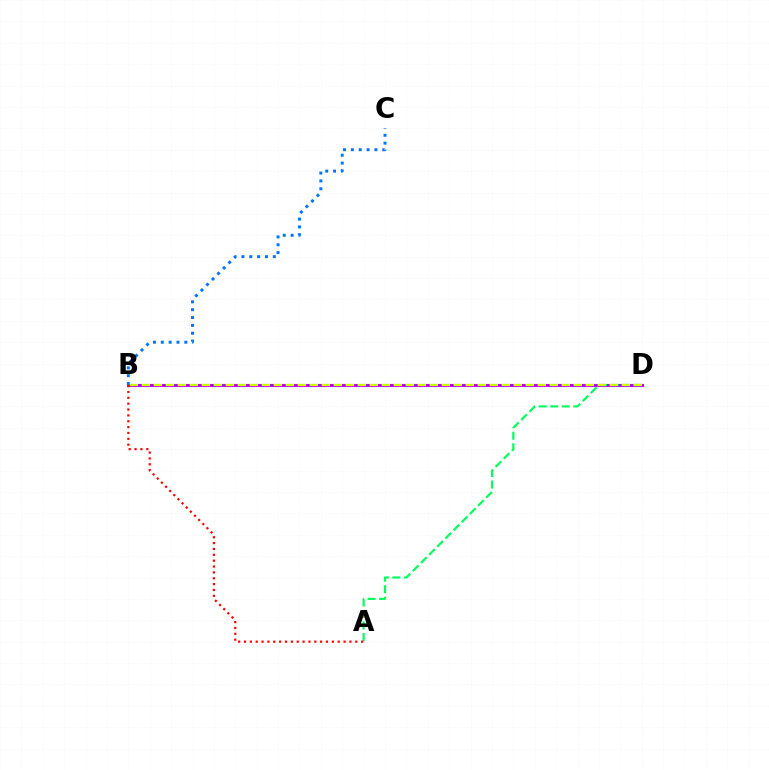{('B', 'D'): [{'color': '#b900ff', 'line_style': 'solid', 'thickness': 2.22}, {'color': '#d1ff00', 'line_style': 'dashed', 'thickness': 1.63}], ('B', 'C'): [{'color': '#0074ff', 'line_style': 'dotted', 'thickness': 2.13}], ('A', 'D'): [{'color': '#00ff5c', 'line_style': 'dashed', 'thickness': 1.57}], ('A', 'B'): [{'color': '#ff0000', 'line_style': 'dotted', 'thickness': 1.59}]}